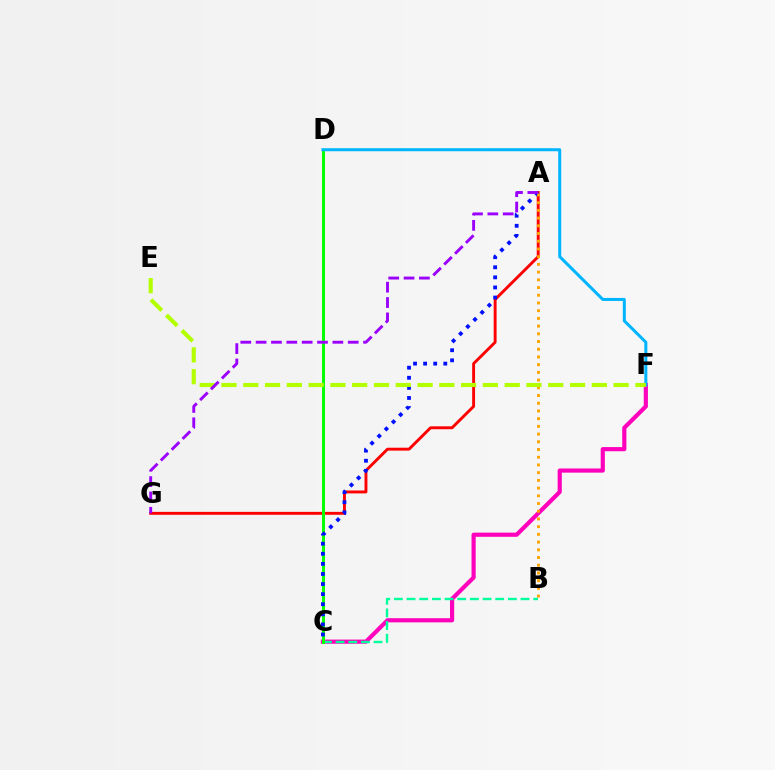{('C', 'F'): [{'color': '#ff00bd', 'line_style': 'solid', 'thickness': 3.0}], ('B', 'C'): [{'color': '#00ff9d', 'line_style': 'dashed', 'thickness': 1.72}], ('A', 'G'): [{'color': '#ff0000', 'line_style': 'solid', 'thickness': 2.09}, {'color': '#9b00ff', 'line_style': 'dashed', 'thickness': 2.09}], ('C', 'D'): [{'color': '#08ff00', 'line_style': 'solid', 'thickness': 2.17}], ('D', 'F'): [{'color': '#00b5ff', 'line_style': 'solid', 'thickness': 2.17}], ('A', 'C'): [{'color': '#0010ff', 'line_style': 'dotted', 'thickness': 2.74}], ('A', 'B'): [{'color': '#ffa500', 'line_style': 'dotted', 'thickness': 2.1}], ('E', 'F'): [{'color': '#b3ff00', 'line_style': 'dashed', 'thickness': 2.96}]}